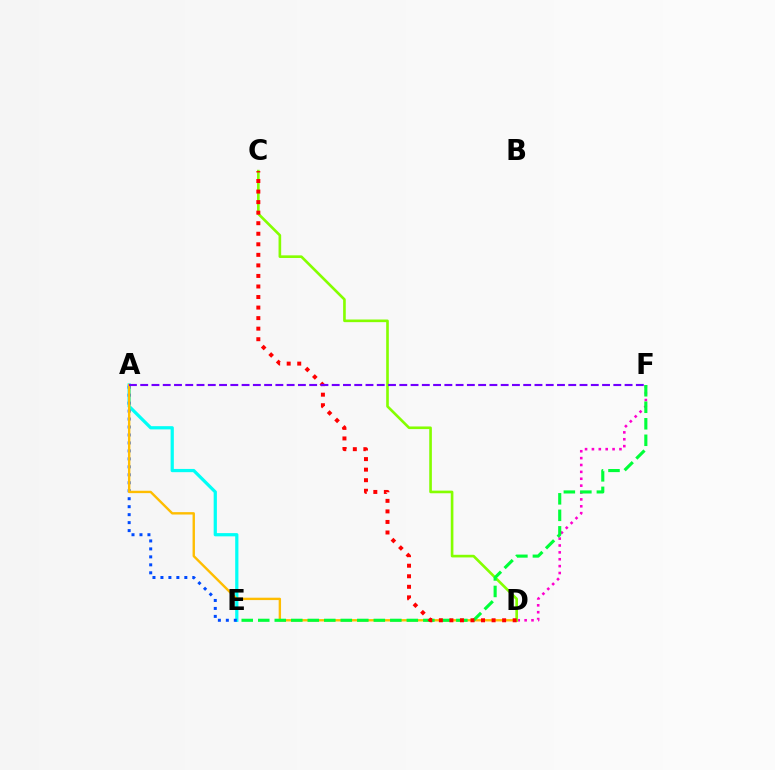{('D', 'F'): [{'color': '#ff00cf', 'line_style': 'dotted', 'thickness': 1.87}], ('A', 'E'): [{'color': '#00fff6', 'line_style': 'solid', 'thickness': 2.32}, {'color': '#004bff', 'line_style': 'dotted', 'thickness': 2.16}], ('A', 'D'): [{'color': '#ffbd00', 'line_style': 'solid', 'thickness': 1.71}], ('C', 'D'): [{'color': '#84ff00', 'line_style': 'solid', 'thickness': 1.9}, {'color': '#ff0000', 'line_style': 'dotted', 'thickness': 2.87}], ('E', 'F'): [{'color': '#00ff39', 'line_style': 'dashed', 'thickness': 2.24}], ('A', 'F'): [{'color': '#7200ff', 'line_style': 'dashed', 'thickness': 1.53}]}